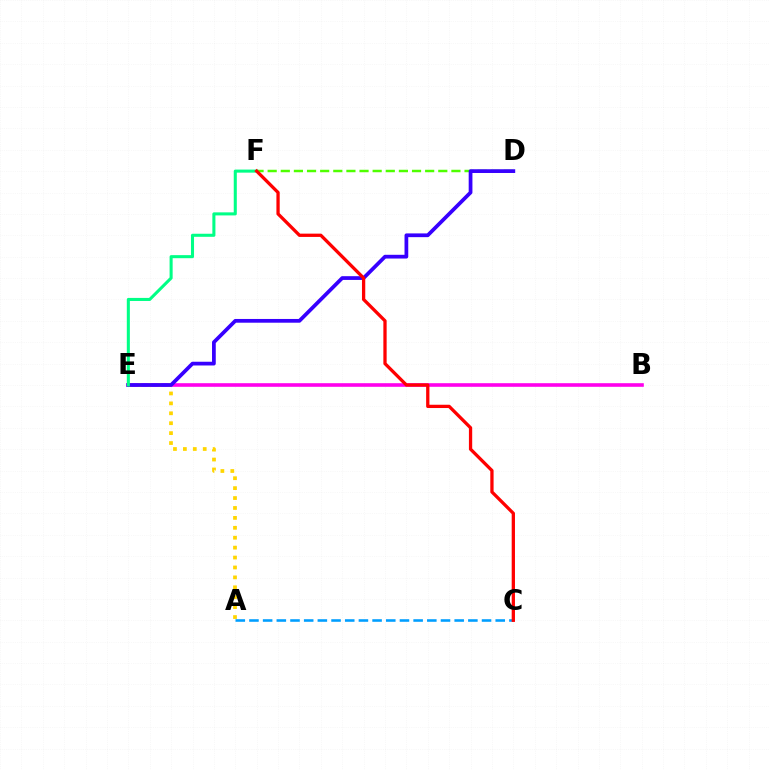{('B', 'E'): [{'color': '#ff00ed', 'line_style': 'solid', 'thickness': 2.6}], ('A', 'E'): [{'color': '#ffd500', 'line_style': 'dotted', 'thickness': 2.69}], ('D', 'F'): [{'color': '#4fff00', 'line_style': 'dashed', 'thickness': 1.78}], ('D', 'E'): [{'color': '#3700ff', 'line_style': 'solid', 'thickness': 2.69}], ('A', 'C'): [{'color': '#009eff', 'line_style': 'dashed', 'thickness': 1.86}], ('E', 'F'): [{'color': '#00ff86', 'line_style': 'solid', 'thickness': 2.2}], ('C', 'F'): [{'color': '#ff0000', 'line_style': 'solid', 'thickness': 2.36}]}